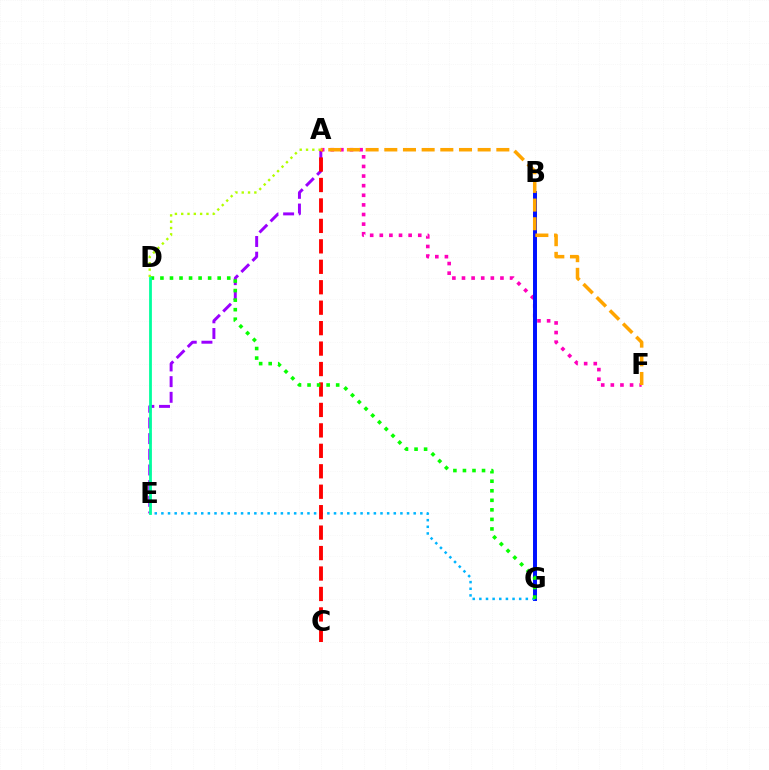{('A', 'E'): [{'color': '#9b00ff', 'line_style': 'dashed', 'thickness': 2.13}], ('A', 'F'): [{'color': '#ff00bd', 'line_style': 'dotted', 'thickness': 2.61}, {'color': '#ffa500', 'line_style': 'dashed', 'thickness': 2.54}], ('B', 'G'): [{'color': '#0010ff', 'line_style': 'solid', 'thickness': 2.85}], ('E', 'G'): [{'color': '#00b5ff', 'line_style': 'dotted', 'thickness': 1.8}], ('A', 'C'): [{'color': '#ff0000', 'line_style': 'dashed', 'thickness': 2.78}], ('A', 'D'): [{'color': '#b3ff00', 'line_style': 'dotted', 'thickness': 1.71}], ('D', 'G'): [{'color': '#08ff00', 'line_style': 'dotted', 'thickness': 2.59}], ('D', 'E'): [{'color': '#00ff9d', 'line_style': 'solid', 'thickness': 2.0}]}